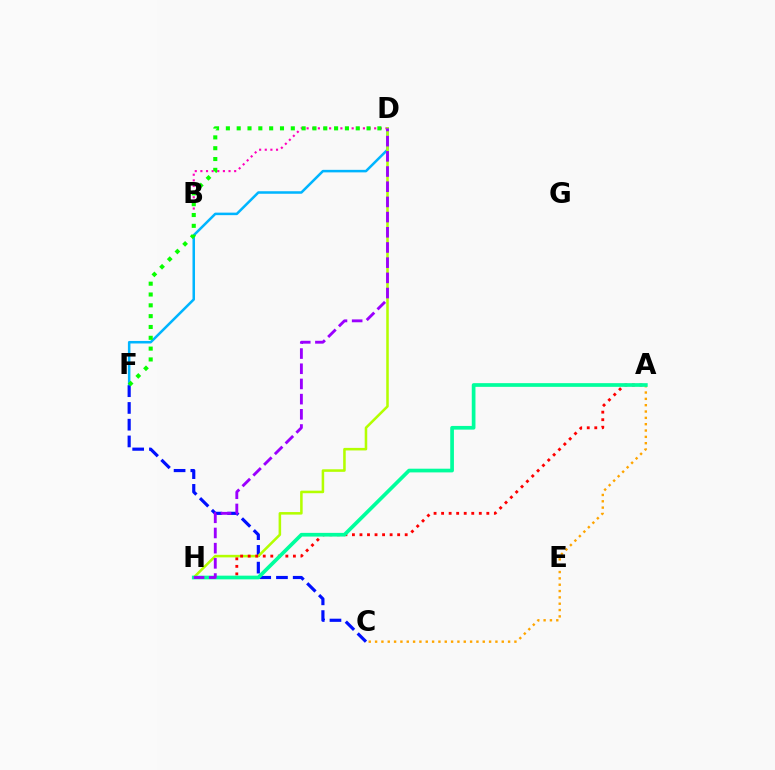{('D', 'F'): [{'color': '#00b5ff', 'line_style': 'solid', 'thickness': 1.82}, {'color': '#08ff00', 'line_style': 'dotted', 'thickness': 2.94}], ('C', 'F'): [{'color': '#0010ff', 'line_style': 'dashed', 'thickness': 2.27}], ('A', 'C'): [{'color': '#ffa500', 'line_style': 'dotted', 'thickness': 1.72}], ('B', 'D'): [{'color': '#ff00bd', 'line_style': 'dotted', 'thickness': 1.53}], ('D', 'H'): [{'color': '#b3ff00', 'line_style': 'solid', 'thickness': 1.83}, {'color': '#9b00ff', 'line_style': 'dashed', 'thickness': 2.06}], ('A', 'H'): [{'color': '#ff0000', 'line_style': 'dotted', 'thickness': 2.05}, {'color': '#00ff9d', 'line_style': 'solid', 'thickness': 2.66}]}